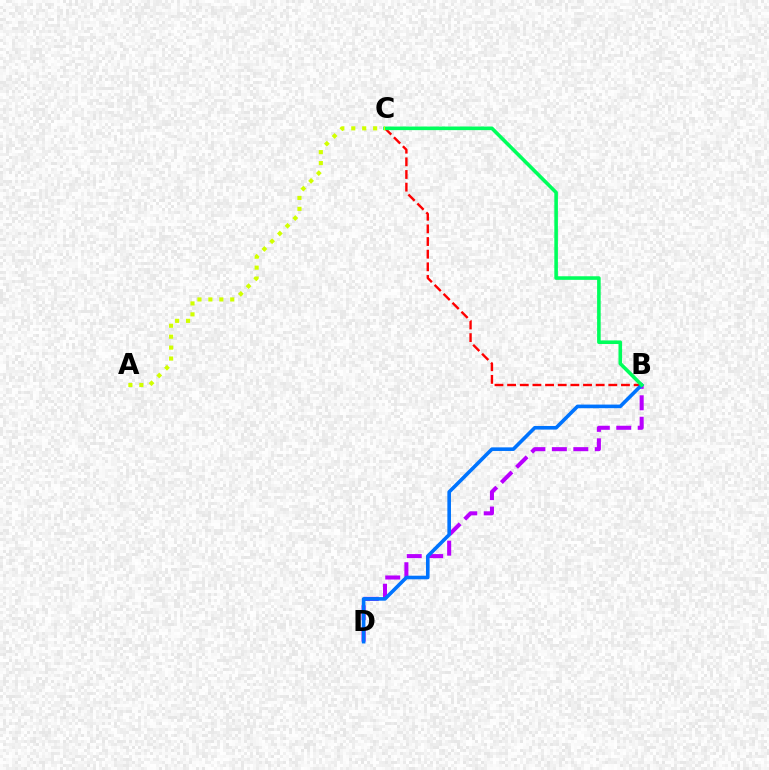{('B', 'D'): [{'color': '#b900ff', 'line_style': 'dashed', 'thickness': 2.91}, {'color': '#0074ff', 'line_style': 'solid', 'thickness': 2.6}], ('B', 'C'): [{'color': '#ff0000', 'line_style': 'dashed', 'thickness': 1.72}, {'color': '#00ff5c', 'line_style': 'solid', 'thickness': 2.58}], ('A', 'C'): [{'color': '#d1ff00', 'line_style': 'dotted', 'thickness': 2.97}]}